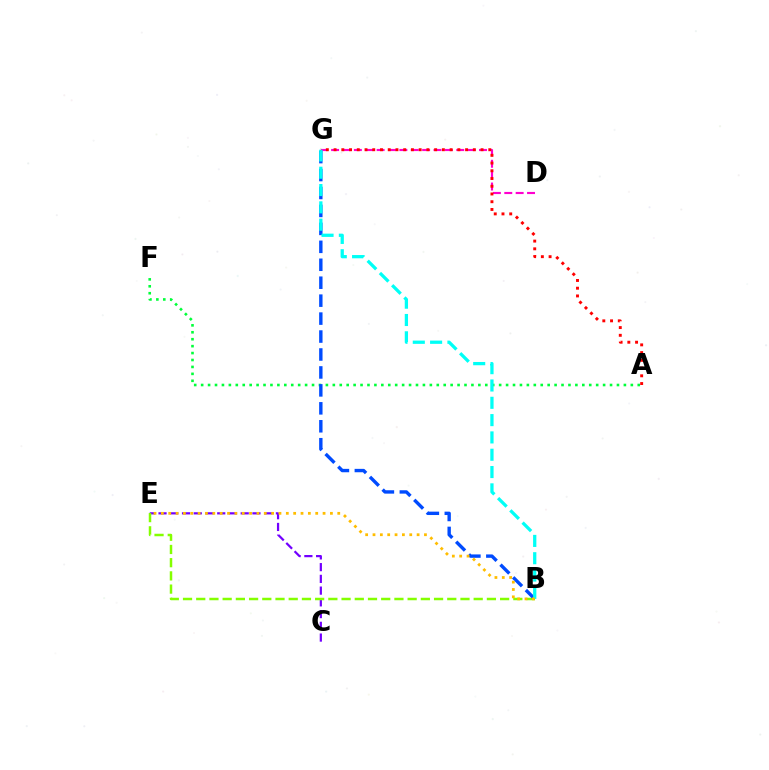{('D', 'G'): [{'color': '#ff00cf', 'line_style': 'dashed', 'thickness': 1.55}], ('A', 'F'): [{'color': '#00ff39', 'line_style': 'dotted', 'thickness': 1.88}], ('C', 'E'): [{'color': '#7200ff', 'line_style': 'dashed', 'thickness': 1.59}], ('B', 'E'): [{'color': '#84ff00', 'line_style': 'dashed', 'thickness': 1.79}, {'color': '#ffbd00', 'line_style': 'dotted', 'thickness': 2.0}], ('B', 'G'): [{'color': '#004bff', 'line_style': 'dashed', 'thickness': 2.44}, {'color': '#00fff6', 'line_style': 'dashed', 'thickness': 2.35}], ('A', 'G'): [{'color': '#ff0000', 'line_style': 'dotted', 'thickness': 2.1}]}